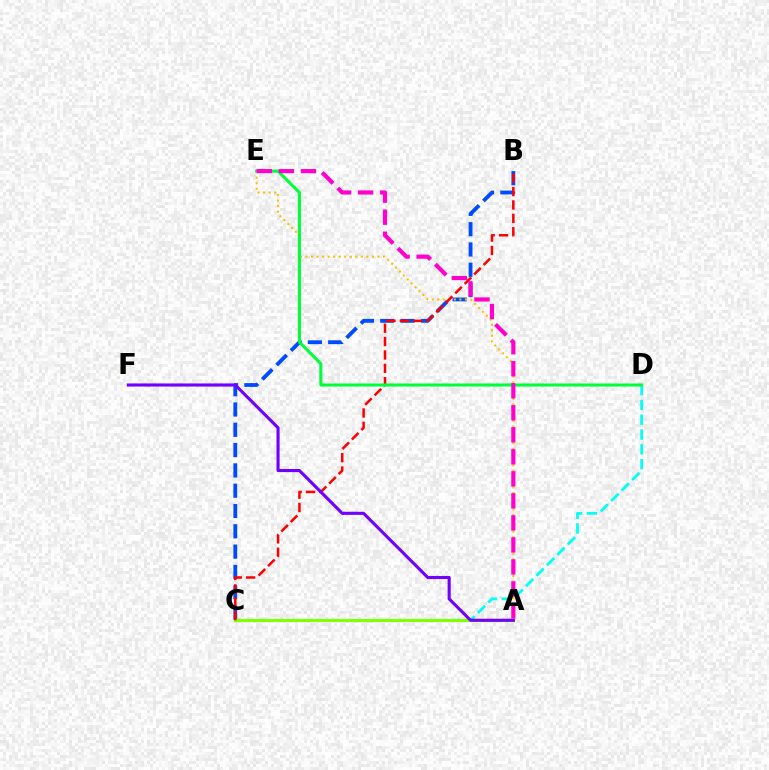{('B', 'C'): [{'color': '#004bff', 'line_style': 'dashed', 'thickness': 2.76}, {'color': '#ff0000', 'line_style': 'dashed', 'thickness': 1.82}], ('C', 'D'): [{'color': '#00fff6', 'line_style': 'dashed', 'thickness': 2.01}], ('A', 'E'): [{'color': '#ffbd00', 'line_style': 'dotted', 'thickness': 1.5}, {'color': '#ff00cf', 'line_style': 'dashed', 'thickness': 2.99}], ('A', 'C'): [{'color': '#84ff00', 'line_style': 'solid', 'thickness': 2.22}], ('D', 'E'): [{'color': '#00ff39', 'line_style': 'solid', 'thickness': 2.2}], ('A', 'F'): [{'color': '#7200ff', 'line_style': 'solid', 'thickness': 2.23}]}